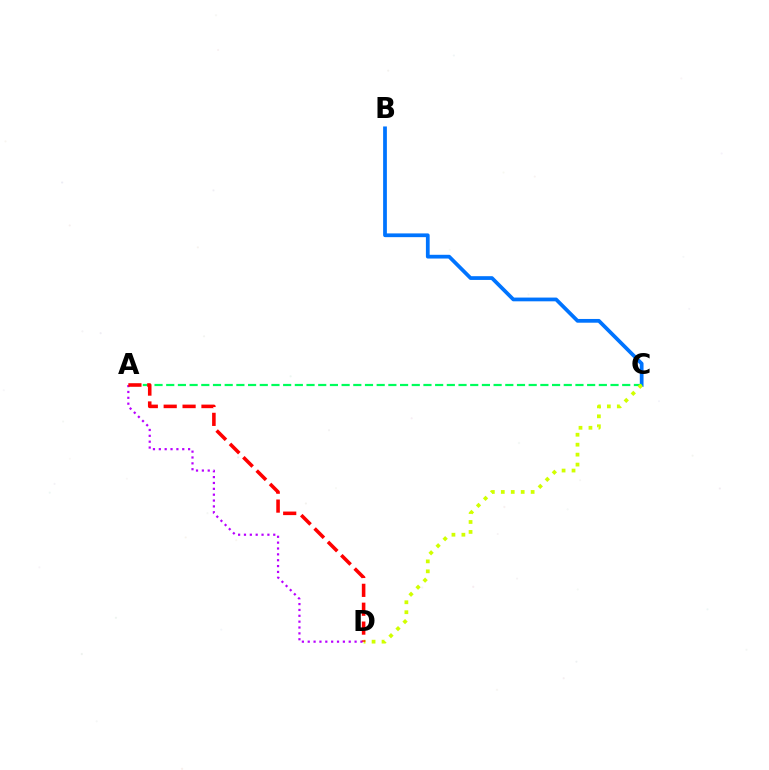{('B', 'C'): [{'color': '#0074ff', 'line_style': 'solid', 'thickness': 2.7}], ('A', 'C'): [{'color': '#00ff5c', 'line_style': 'dashed', 'thickness': 1.59}], ('C', 'D'): [{'color': '#d1ff00', 'line_style': 'dotted', 'thickness': 2.7}], ('A', 'D'): [{'color': '#b900ff', 'line_style': 'dotted', 'thickness': 1.59}, {'color': '#ff0000', 'line_style': 'dashed', 'thickness': 2.57}]}